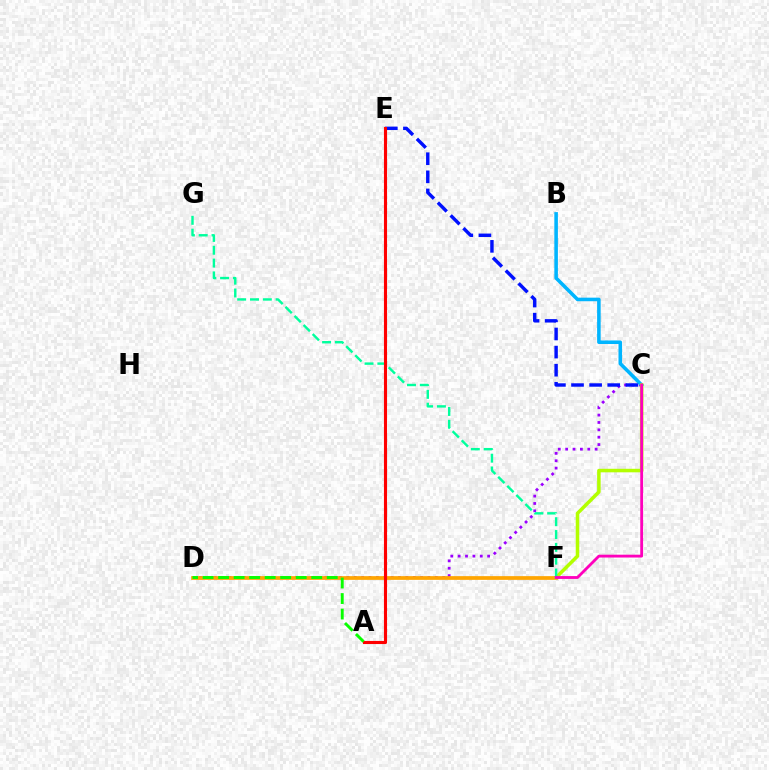{('C', 'D'): [{'color': '#9b00ff', 'line_style': 'dotted', 'thickness': 2.0}], ('B', 'C'): [{'color': '#00b5ff', 'line_style': 'solid', 'thickness': 2.56}], ('D', 'F'): [{'color': '#ffa500', 'line_style': 'solid', 'thickness': 2.69}], ('C', 'F'): [{'color': '#b3ff00', 'line_style': 'solid', 'thickness': 2.54}, {'color': '#ff00bd', 'line_style': 'solid', 'thickness': 2.04}], ('C', 'E'): [{'color': '#0010ff', 'line_style': 'dashed', 'thickness': 2.46}], ('F', 'G'): [{'color': '#00ff9d', 'line_style': 'dashed', 'thickness': 1.74}], ('A', 'E'): [{'color': '#ff0000', 'line_style': 'solid', 'thickness': 2.23}], ('A', 'D'): [{'color': '#08ff00', 'line_style': 'dashed', 'thickness': 2.11}]}